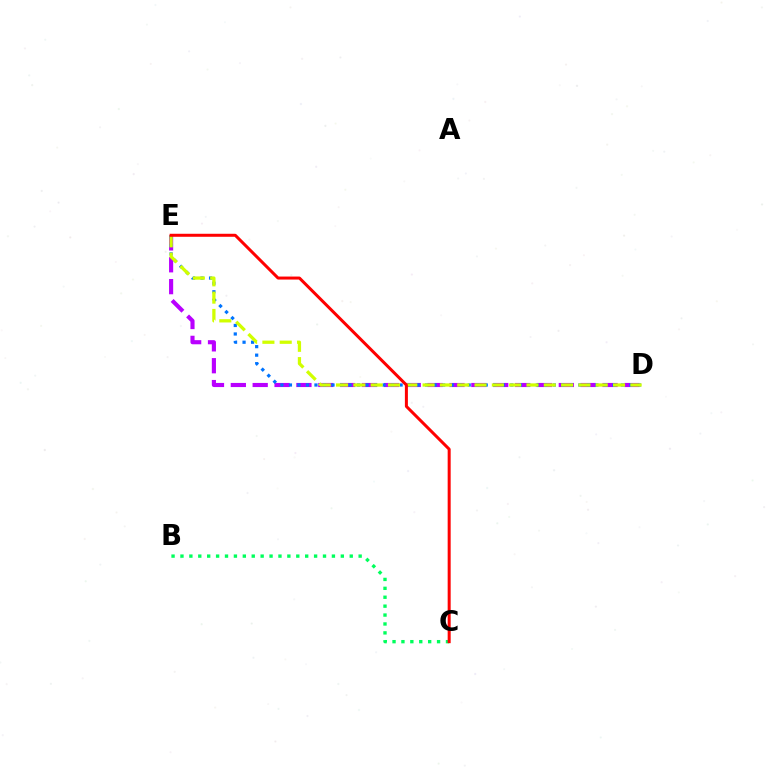{('D', 'E'): [{'color': '#b900ff', 'line_style': 'dashed', 'thickness': 2.97}, {'color': '#0074ff', 'line_style': 'dotted', 'thickness': 2.31}, {'color': '#d1ff00', 'line_style': 'dashed', 'thickness': 2.35}], ('B', 'C'): [{'color': '#00ff5c', 'line_style': 'dotted', 'thickness': 2.42}], ('C', 'E'): [{'color': '#ff0000', 'line_style': 'solid', 'thickness': 2.17}]}